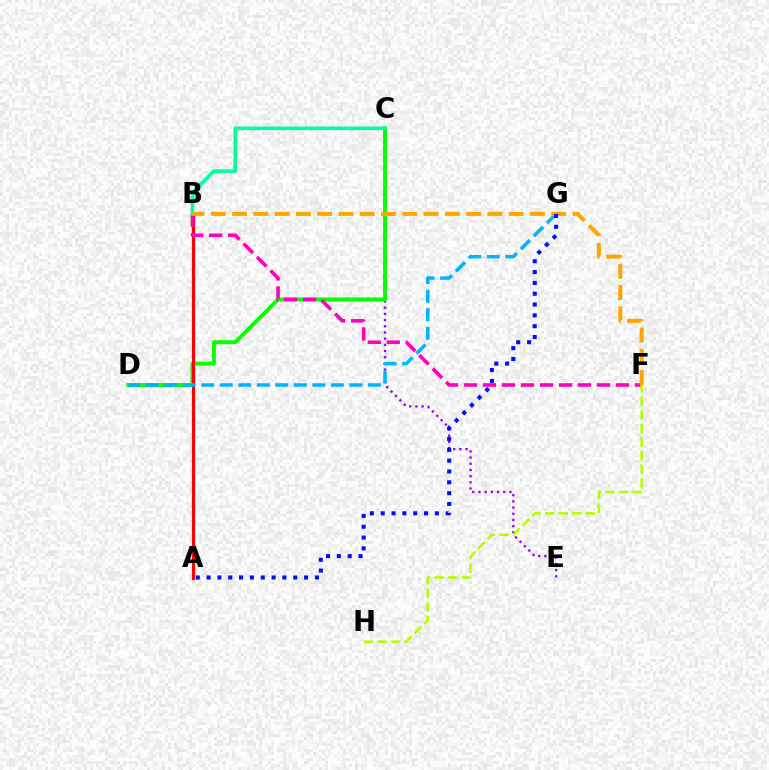{('C', 'E'): [{'color': '#9b00ff', 'line_style': 'dotted', 'thickness': 1.68}], ('C', 'D'): [{'color': '#08ff00', 'line_style': 'solid', 'thickness': 2.83}], ('A', 'B'): [{'color': '#ff0000', 'line_style': 'solid', 'thickness': 2.31}], ('B', 'F'): [{'color': '#ff00bd', 'line_style': 'dashed', 'thickness': 2.58}, {'color': '#ffa500', 'line_style': 'dashed', 'thickness': 2.89}], ('B', 'C'): [{'color': '#00ff9d', 'line_style': 'solid', 'thickness': 2.6}], ('D', 'G'): [{'color': '#00b5ff', 'line_style': 'dashed', 'thickness': 2.52}], ('F', 'H'): [{'color': '#b3ff00', 'line_style': 'dashed', 'thickness': 1.85}], ('A', 'G'): [{'color': '#0010ff', 'line_style': 'dotted', 'thickness': 2.94}]}